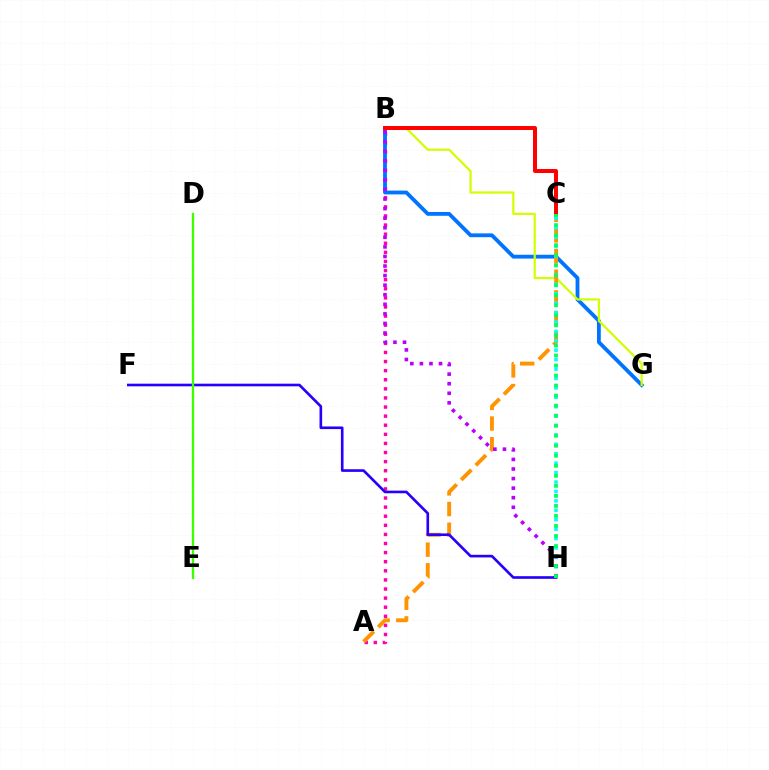{('A', 'B'): [{'color': '#ff00ac', 'line_style': 'dotted', 'thickness': 2.47}], ('B', 'G'): [{'color': '#0074ff', 'line_style': 'solid', 'thickness': 2.75}, {'color': '#d1ff00', 'line_style': 'solid', 'thickness': 1.59}], ('A', 'C'): [{'color': '#ff9400', 'line_style': 'dashed', 'thickness': 2.81}], ('F', 'H'): [{'color': '#2500ff', 'line_style': 'solid', 'thickness': 1.9}], ('C', 'H'): [{'color': '#00fff6', 'line_style': 'dotted', 'thickness': 2.56}, {'color': '#00ff5c', 'line_style': 'dotted', 'thickness': 2.72}], ('B', 'H'): [{'color': '#b900ff', 'line_style': 'dotted', 'thickness': 2.6}], ('B', 'C'): [{'color': '#ff0000', 'line_style': 'solid', 'thickness': 2.86}], ('D', 'E'): [{'color': '#3dff00', 'line_style': 'solid', 'thickness': 1.67}]}